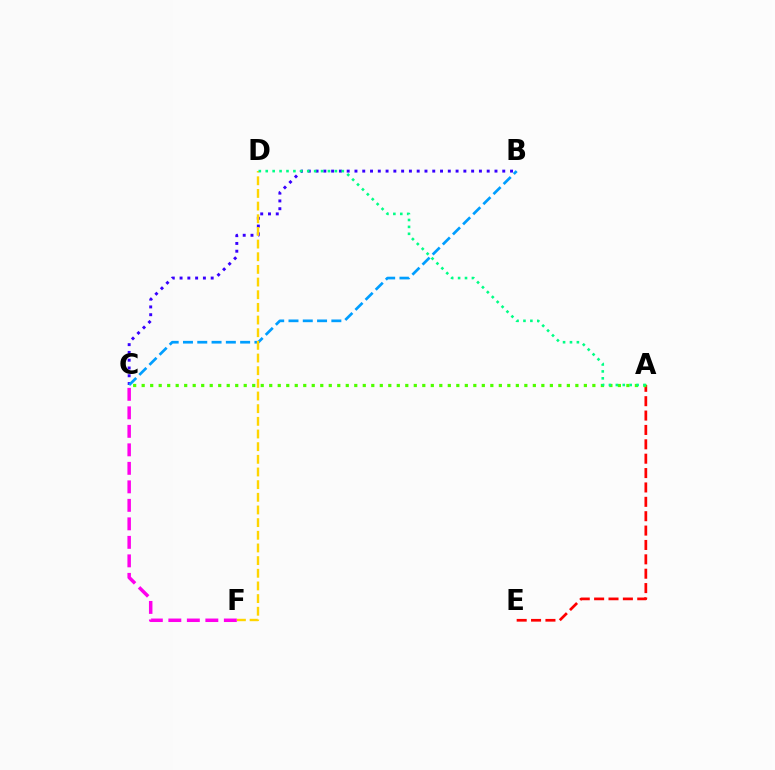{('B', 'C'): [{'color': '#3700ff', 'line_style': 'dotted', 'thickness': 2.11}, {'color': '#009eff', 'line_style': 'dashed', 'thickness': 1.94}], ('A', 'E'): [{'color': '#ff0000', 'line_style': 'dashed', 'thickness': 1.95}], ('A', 'C'): [{'color': '#4fff00', 'line_style': 'dotted', 'thickness': 2.31}], ('C', 'F'): [{'color': '#ff00ed', 'line_style': 'dashed', 'thickness': 2.51}], ('D', 'F'): [{'color': '#ffd500', 'line_style': 'dashed', 'thickness': 1.72}], ('A', 'D'): [{'color': '#00ff86', 'line_style': 'dotted', 'thickness': 1.88}]}